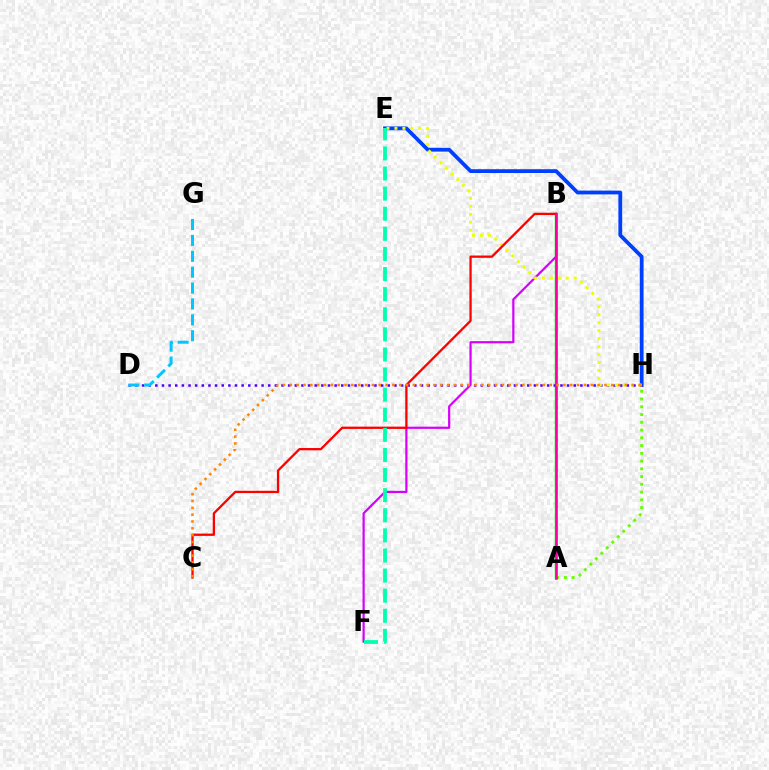{('E', 'H'): [{'color': '#003fff', 'line_style': 'solid', 'thickness': 2.73}, {'color': '#eeff00', 'line_style': 'dotted', 'thickness': 2.16}], ('A', 'B'): [{'color': '#00ff27', 'line_style': 'solid', 'thickness': 1.79}, {'color': '#ff00a0', 'line_style': 'solid', 'thickness': 1.88}], ('D', 'H'): [{'color': '#4f00ff', 'line_style': 'dotted', 'thickness': 1.8}], ('B', 'F'): [{'color': '#d600ff', 'line_style': 'solid', 'thickness': 1.59}], ('B', 'C'): [{'color': '#ff0000', 'line_style': 'solid', 'thickness': 1.65}], ('D', 'G'): [{'color': '#00c7ff', 'line_style': 'dashed', 'thickness': 2.16}], ('A', 'H'): [{'color': '#66ff00', 'line_style': 'dotted', 'thickness': 2.11}], ('E', 'F'): [{'color': '#00ffaf', 'line_style': 'dashed', 'thickness': 2.73}], ('C', 'H'): [{'color': '#ff8800', 'line_style': 'dotted', 'thickness': 1.86}]}